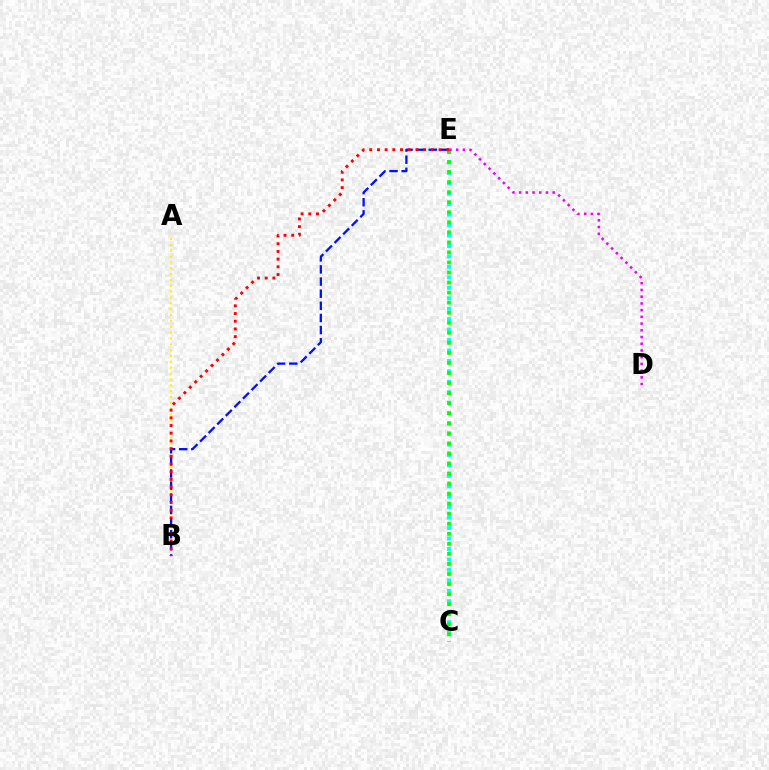{('A', 'B'): [{'color': '#fcf500', 'line_style': 'dotted', 'thickness': 1.59}], ('C', 'E'): [{'color': '#00fff6', 'line_style': 'dotted', 'thickness': 2.84}, {'color': '#08ff00', 'line_style': 'dotted', 'thickness': 2.73}], ('B', 'E'): [{'color': '#0010ff', 'line_style': 'dashed', 'thickness': 1.65}, {'color': '#ff0000', 'line_style': 'dotted', 'thickness': 2.09}], ('D', 'E'): [{'color': '#ee00ff', 'line_style': 'dotted', 'thickness': 1.83}]}